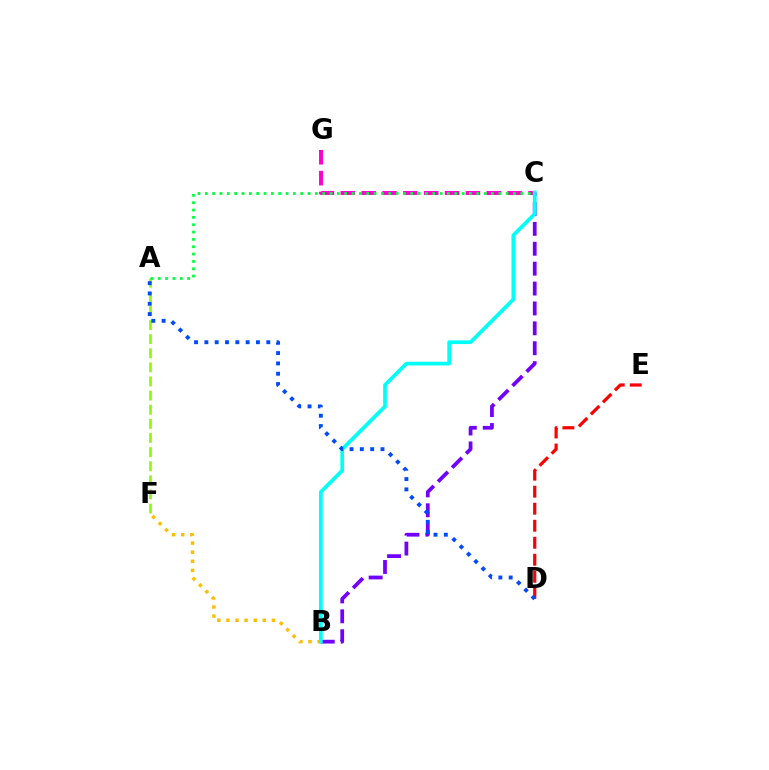{('B', 'C'): [{'color': '#7200ff', 'line_style': 'dashed', 'thickness': 2.7}, {'color': '#00fff6', 'line_style': 'solid', 'thickness': 2.67}], ('B', 'F'): [{'color': '#ffbd00', 'line_style': 'dotted', 'thickness': 2.47}], ('C', 'G'): [{'color': '#ff00cf', 'line_style': 'dashed', 'thickness': 2.83}], ('D', 'E'): [{'color': '#ff0000', 'line_style': 'dashed', 'thickness': 2.31}], ('A', 'F'): [{'color': '#84ff00', 'line_style': 'dashed', 'thickness': 1.92}], ('A', 'C'): [{'color': '#00ff39', 'line_style': 'dotted', 'thickness': 1.99}], ('A', 'D'): [{'color': '#004bff', 'line_style': 'dotted', 'thickness': 2.8}]}